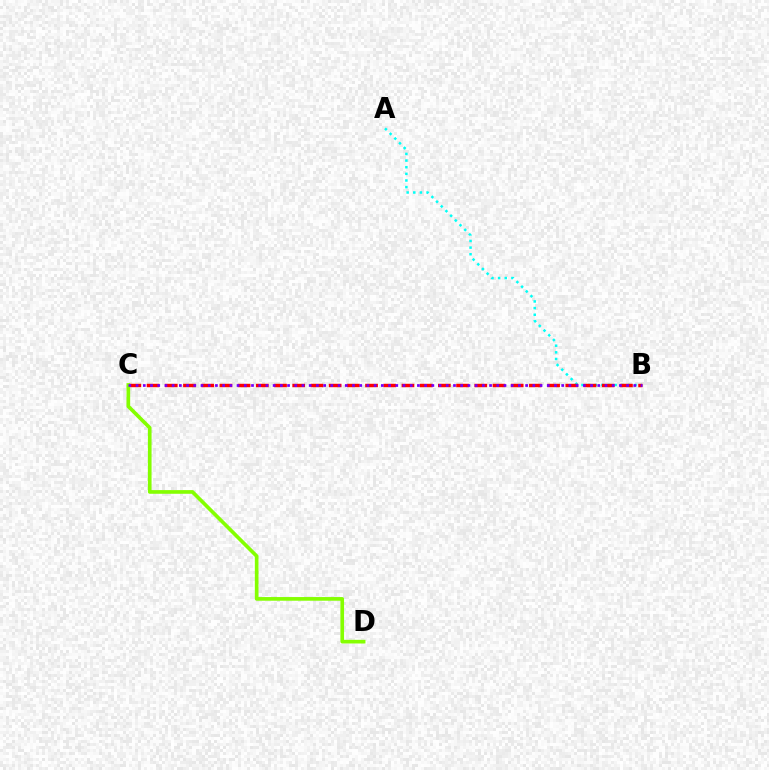{('A', 'B'): [{'color': '#00fff6', 'line_style': 'dotted', 'thickness': 1.8}], ('B', 'C'): [{'color': '#ff0000', 'line_style': 'dashed', 'thickness': 2.47}, {'color': '#7200ff', 'line_style': 'dotted', 'thickness': 1.96}], ('C', 'D'): [{'color': '#84ff00', 'line_style': 'solid', 'thickness': 2.64}]}